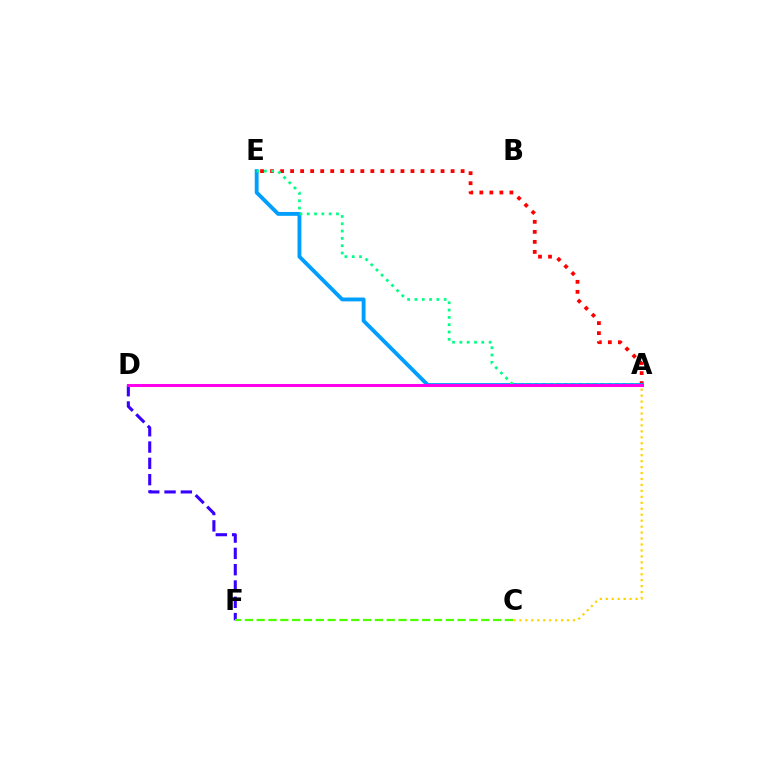{('D', 'F'): [{'color': '#3700ff', 'line_style': 'dashed', 'thickness': 2.22}], ('C', 'F'): [{'color': '#4fff00', 'line_style': 'dashed', 'thickness': 1.61}], ('A', 'C'): [{'color': '#ffd500', 'line_style': 'dotted', 'thickness': 1.62}], ('A', 'E'): [{'color': '#ff0000', 'line_style': 'dotted', 'thickness': 2.72}, {'color': '#009eff', 'line_style': 'solid', 'thickness': 2.78}, {'color': '#00ff86', 'line_style': 'dotted', 'thickness': 1.99}], ('A', 'D'): [{'color': '#ff00ed', 'line_style': 'solid', 'thickness': 2.18}]}